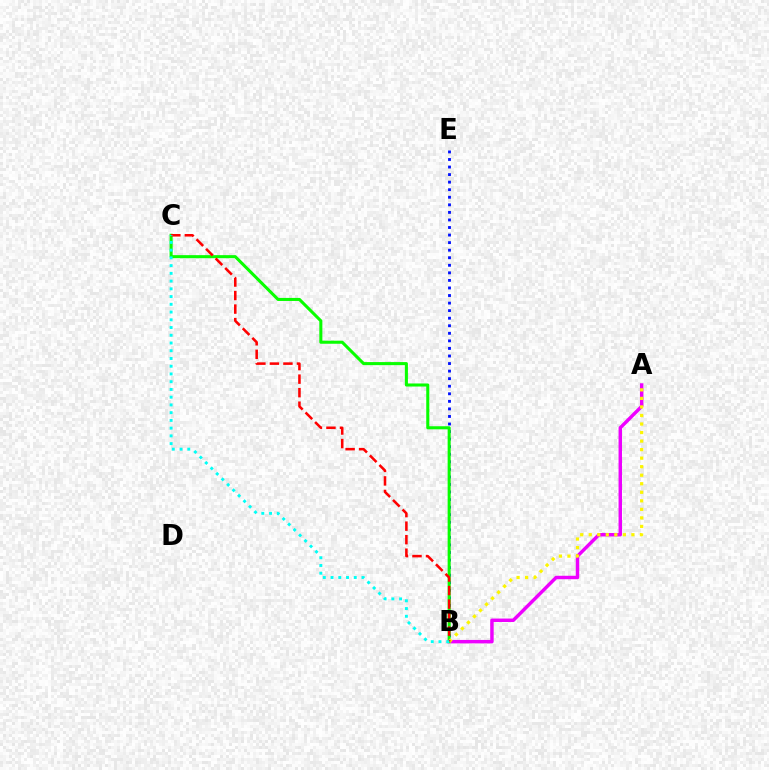{('B', 'E'): [{'color': '#0010ff', 'line_style': 'dotted', 'thickness': 2.05}], ('A', 'B'): [{'color': '#ee00ff', 'line_style': 'solid', 'thickness': 2.48}, {'color': '#fcf500', 'line_style': 'dotted', 'thickness': 2.32}], ('B', 'C'): [{'color': '#08ff00', 'line_style': 'solid', 'thickness': 2.2}, {'color': '#ff0000', 'line_style': 'dashed', 'thickness': 1.84}, {'color': '#00fff6', 'line_style': 'dotted', 'thickness': 2.1}]}